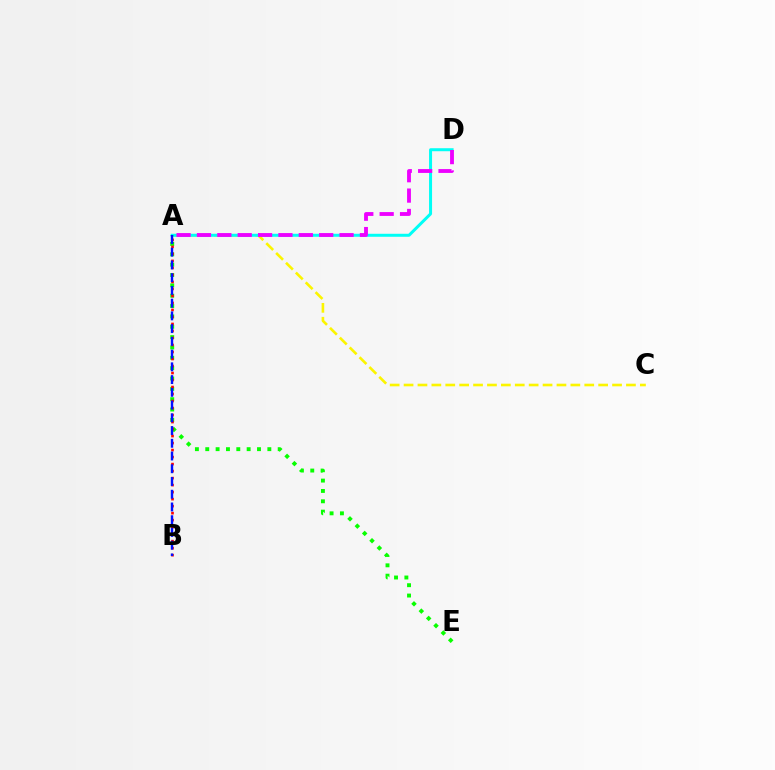{('A', 'C'): [{'color': '#fcf500', 'line_style': 'dashed', 'thickness': 1.89}], ('A', 'D'): [{'color': '#00fff6', 'line_style': 'solid', 'thickness': 2.16}, {'color': '#ee00ff', 'line_style': 'dashed', 'thickness': 2.77}], ('A', 'E'): [{'color': '#08ff00', 'line_style': 'dotted', 'thickness': 2.81}], ('A', 'B'): [{'color': '#ff0000', 'line_style': 'dotted', 'thickness': 1.9}, {'color': '#0010ff', 'line_style': 'dashed', 'thickness': 1.73}]}